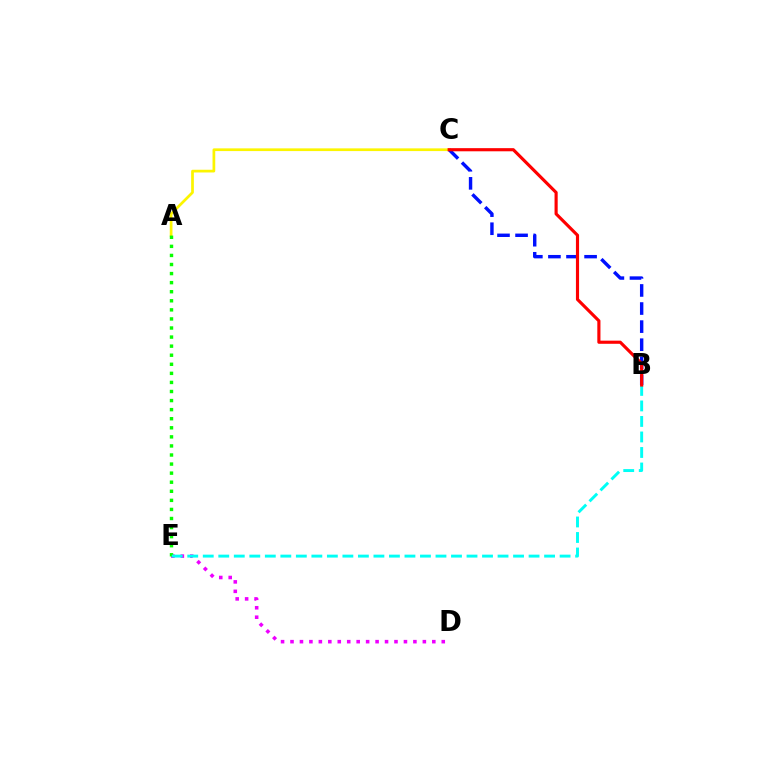{('D', 'E'): [{'color': '#ee00ff', 'line_style': 'dotted', 'thickness': 2.57}], ('A', 'C'): [{'color': '#fcf500', 'line_style': 'solid', 'thickness': 1.96}], ('A', 'E'): [{'color': '#08ff00', 'line_style': 'dotted', 'thickness': 2.46}], ('B', 'C'): [{'color': '#0010ff', 'line_style': 'dashed', 'thickness': 2.46}, {'color': '#ff0000', 'line_style': 'solid', 'thickness': 2.26}], ('B', 'E'): [{'color': '#00fff6', 'line_style': 'dashed', 'thickness': 2.11}]}